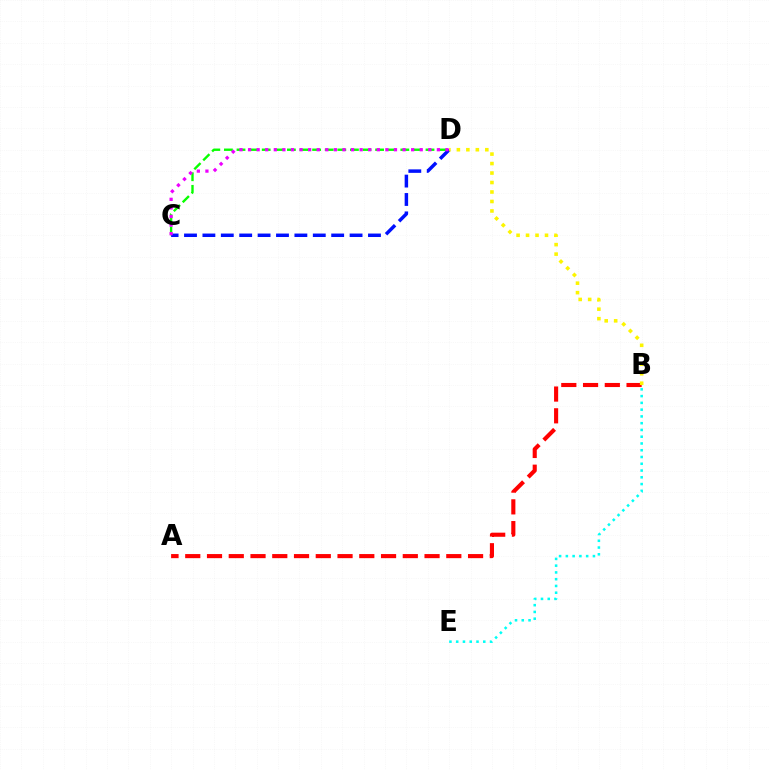{('C', 'D'): [{'color': '#08ff00', 'line_style': 'dashed', 'thickness': 1.71}, {'color': '#0010ff', 'line_style': 'dashed', 'thickness': 2.5}, {'color': '#ee00ff', 'line_style': 'dotted', 'thickness': 2.33}], ('B', 'E'): [{'color': '#00fff6', 'line_style': 'dotted', 'thickness': 1.84}], ('A', 'B'): [{'color': '#ff0000', 'line_style': 'dashed', 'thickness': 2.96}], ('B', 'D'): [{'color': '#fcf500', 'line_style': 'dotted', 'thickness': 2.58}]}